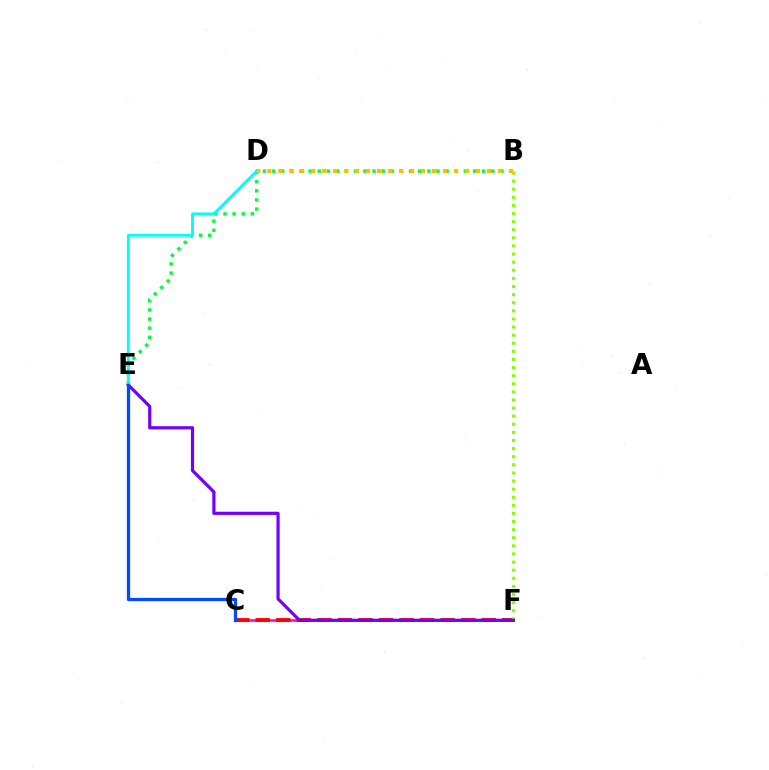{('B', 'E'): [{'color': '#00ff39', 'line_style': 'dotted', 'thickness': 2.48}], ('C', 'F'): [{'color': '#ff00cf', 'line_style': 'solid', 'thickness': 1.83}, {'color': '#ff0000', 'line_style': 'dashed', 'thickness': 2.79}], ('B', 'F'): [{'color': '#84ff00', 'line_style': 'dotted', 'thickness': 2.2}], ('E', 'F'): [{'color': '#7200ff', 'line_style': 'solid', 'thickness': 2.29}], ('D', 'E'): [{'color': '#00fff6', 'line_style': 'solid', 'thickness': 2.07}], ('C', 'E'): [{'color': '#004bff', 'line_style': 'solid', 'thickness': 2.36}], ('B', 'D'): [{'color': '#ffbd00', 'line_style': 'dotted', 'thickness': 2.98}]}